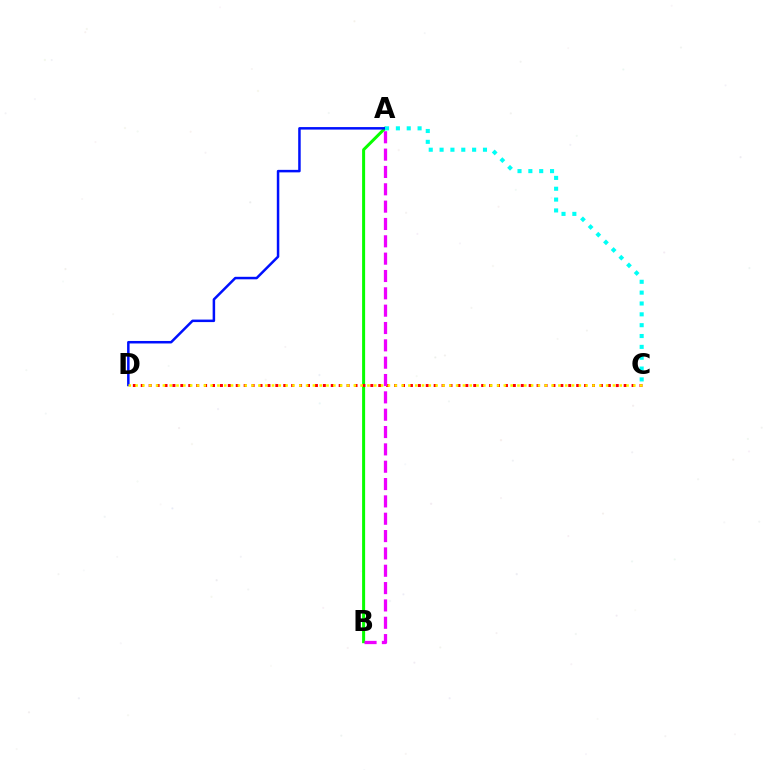{('A', 'B'): [{'color': '#08ff00', 'line_style': 'solid', 'thickness': 2.17}, {'color': '#ee00ff', 'line_style': 'dashed', 'thickness': 2.36}], ('A', 'D'): [{'color': '#0010ff', 'line_style': 'solid', 'thickness': 1.8}], ('C', 'D'): [{'color': '#ff0000', 'line_style': 'dotted', 'thickness': 2.15}, {'color': '#fcf500', 'line_style': 'dotted', 'thickness': 1.85}], ('A', 'C'): [{'color': '#00fff6', 'line_style': 'dotted', 'thickness': 2.95}]}